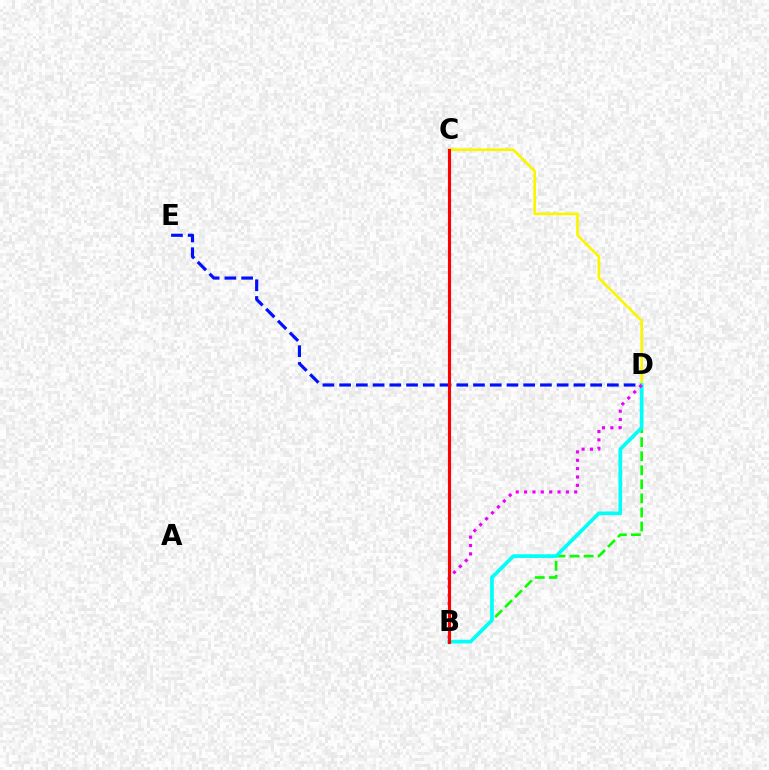{('D', 'E'): [{'color': '#0010ff', 'line_style': 'dashed', 'thickness': 2.27}], ('B', 'D'): [{'color': '#08ff00', 'line_style': 'dashed', 'thickness': 1.91}, {'color': '#00fff6', 'line_style': 'solid', 'thickness': 2.67}, {'color': '#ee00ff', 'line_style': 'dotted', 'thickness': 2.27}], ('C', 'D'): [{'color': '#fcf500', 'line_style': 'solid', 'thickness': 1.92}], ('B', 'C'): [{'color': '#ff0000', 'line_style': 'solid', 'thickness': 2.24}]}